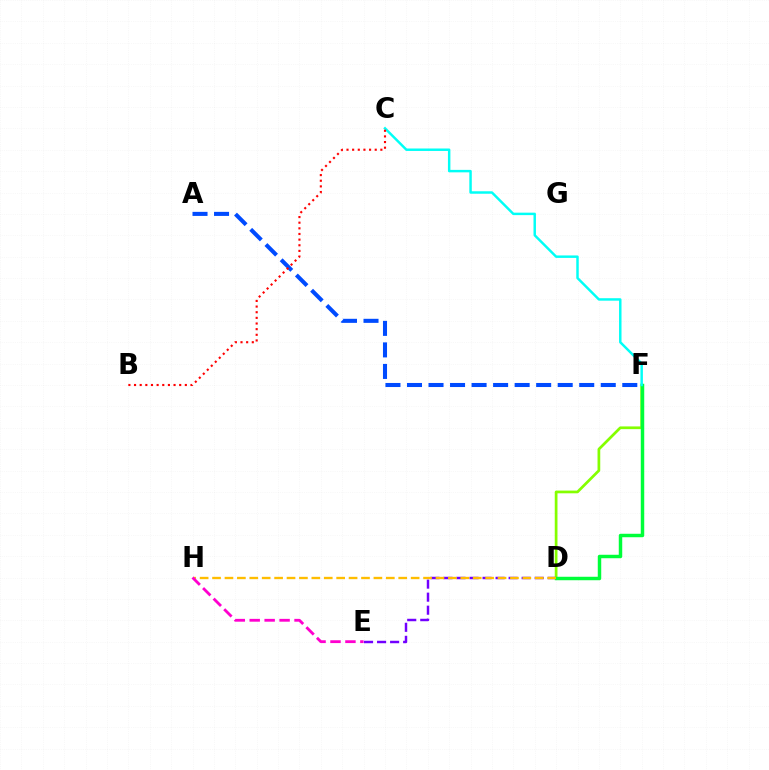{('D', 'E'): [{'color': '#7200ff', 'line_style': 'dashed', 'thickness': 1.77}], ('D', 'F'): [{'color': '#84ff00', 'line_style': 'solid', 'thickness': 1.96}, {'color': '#00ff39', 'line_style': 'solid', 'thickness': 2.49}], ('A', 'F'): [{'color': '#004bff', 'line_style': 'dashed', 'thickness': 2.92}], ('C', 'F'): [{'color': '#00fff6', 'line_style': 'solid', 'thickness': 1.77}], ('D', 'H'): [{'color': '#ffbd00', 'line_style': 'dashed', 'thickness': 1.69}], ('E', 'H'): [{'color': '#ff00cf', 'line_style': 'dashed', 'thickness': 2.03}], ('B', 'C'): [{'color': '#ff0000', 'line_style': 'dotted', 'thickness': 1.53}]}